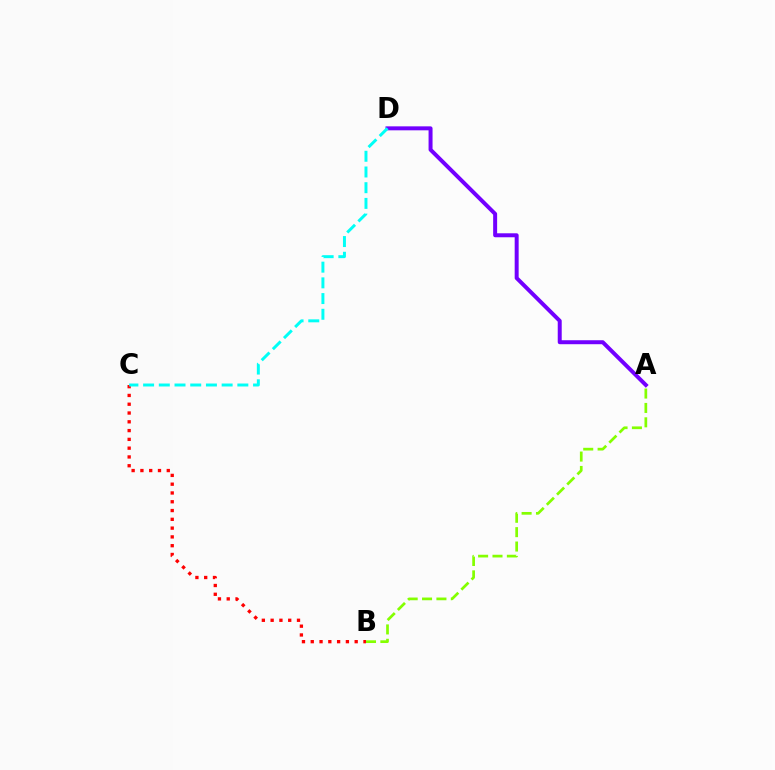{('A', 'B'): [{'color': '#84ff00', 'line_style': 'dashed', 'thickness': 1.95}], ('B', 'C'): [{'color': '#ff0000', 'line_style': 'dotted', 'thickness': 2.39}], ('A', 'D'): [{'color': '#7200ff', 'line_style': 'solid', 'thickness': 2.86}], ('C', 'D'): [{'color': '#00fff6', 'line_style': 'dashed', 'thickness': 2.13}]}